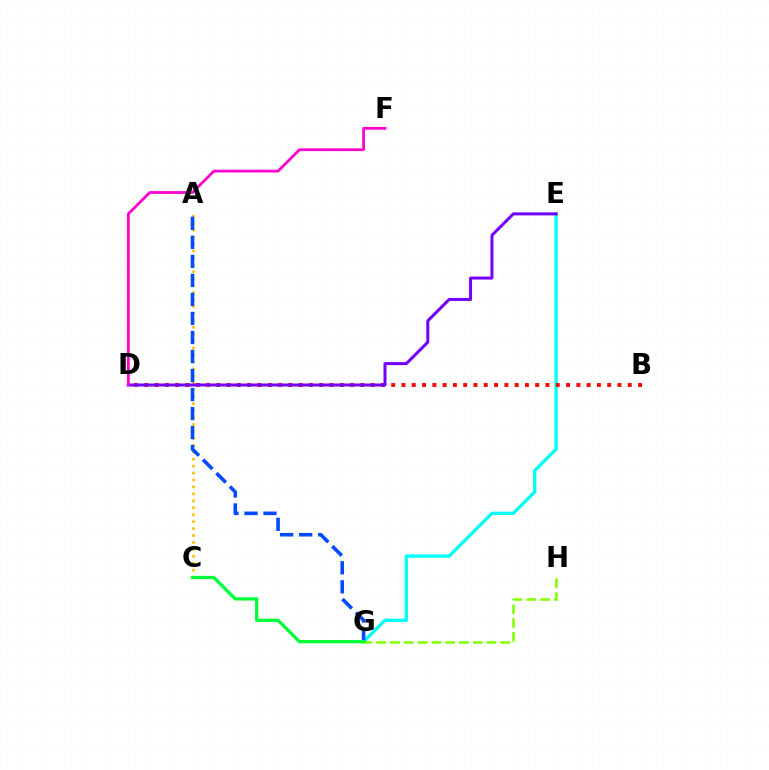{('A', 'C'): [{'color': '#ffbd00', 'line_style': 'dotted', 'thickness': 1.89}], ('E', 'G'): [{'color': '#00fff6', 'line_style': 'solid', 'thickness': 2.38}], ('A', 'G'): [{'color': '#004bff', 'line_style': 'dashed', 'thickness': 2.58}], ('B', 'D'): [{'color': '#ff0000', 'line_style': 'dotted', 'thickness': 2.79}], ('D', 'E'): [{'color': '#7200ff', 'line_style': 'solid', 'thickness': 2.17}], ('D', 'F'): [{'color': '#ff00cf', 'line_style': 'solid', 'thickness': 2.0}], ('G', 'H'): [{'color': '#84ff00', 'line_style': 'dashed', 'thickness': 1.87}], ('C', 'G'): [{'color': '#00ff39', 'line_style': 'solid', 'thickness': 2.36}]}